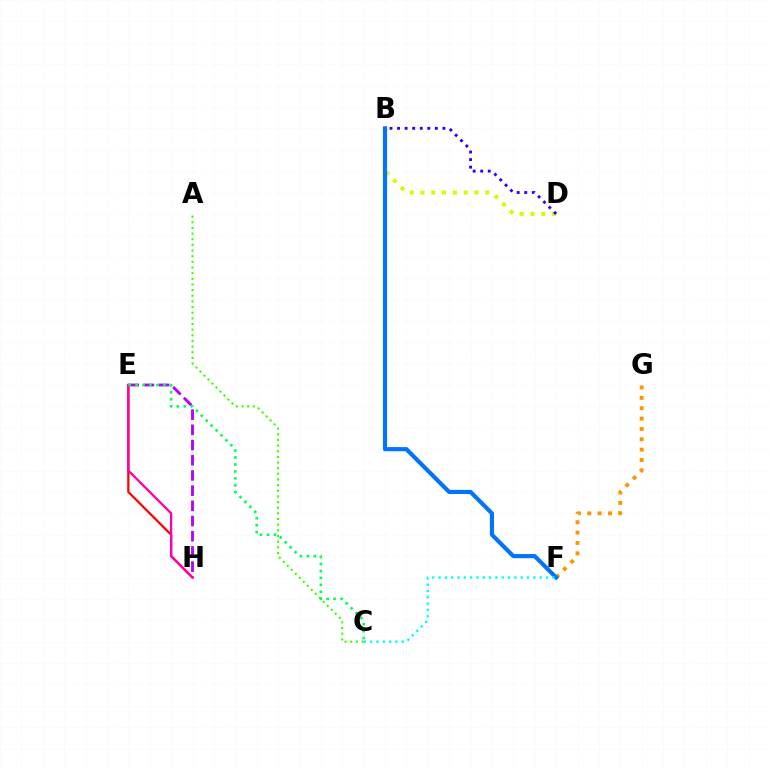{('A', 'C'): [{'color': '#3dff00', 'line_style': 'dotted', 'thickness': 1.54}], ('E', 'H'): [{'color': '#b900ff', 'line_style': 'dashed', 'thickness': 2.06}, {'color': '#ff0000', 'line_style': 'solid', 'thickness': 1.62}, {'color': '#ff00ac', 'line_style': 'solid', 'thickness': 1.65}], ('B', 'D'): [{'color': '#d1ff00', 'line_style': 'dotted', 'thickness': 2.94}, {'color': '#2500ff', 'line_style': 'dotted', 'thickness': 2.05}], ('F', 'G'): [{'color': '#ff9400', 'line_style': 'dotted', 'thickness': 2.81}], ('B', 'F'): [{'color': '#0074ff', 'line_style': 'solid', 'thickness': 2.99}], ('C', 'E'): [{'color': '#00ff5c', 'line_style': 'dotted', 'thickness': 1.89}], ('C', 'F'): [{'color': '#00fff6', 'line_style': 'dotted', 'thickness': 1.72}]}